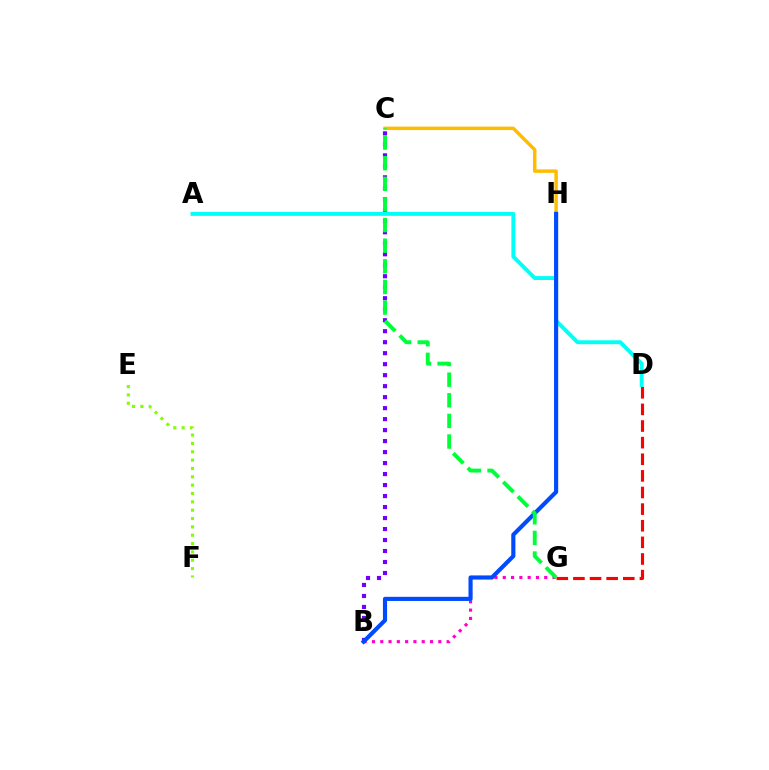{('C', 'H'): [{'color': '#ffbd00', 'line_style': 'solid', 'thickness': 2.5}], ('B', 'C'): [{'color': '#7200ff', 'line_style': 'dotted', 'thickness': 2.99}], ('E', 'F'): [{'color': '#84ff00', 'line_style': 'dotted', 'thickness': 2.27}], ('A', 'D'): [{'color': '#00fff6', 'line_style': 'solid', 'thickness': 2.8}], ('B', 'G'): [{'color': '#ff00cf', 'line_style': 'dotted', 'thickness': 2.25}], ('B', 'H'): [{'color': '#004bff', 'line_style': 'solid', 'thickness': 2.98}], ('C', 'G'): [{'color': '#00ff39', 'line_style': 'dashed', 'thickness': 2.8}], ('D', 'G'): [{'color': '#ff0000', 'line_style': 'dashed', 'thickness': 2.26}]}